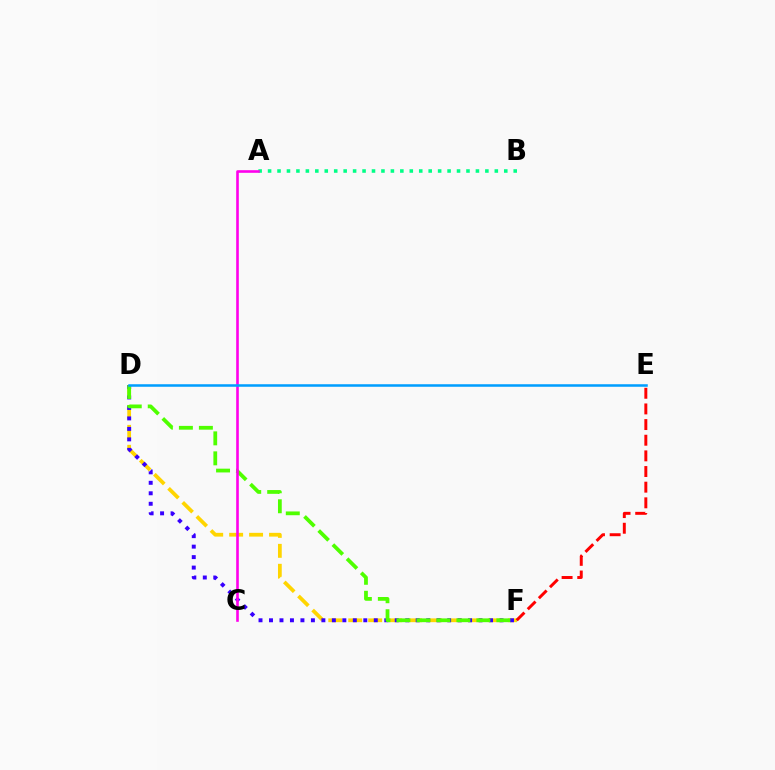{('D', 'F'): [{'color': '#ffd500', 'line_style': 'dashed', 'thickness': 2.71}, {'color': '#3700ff', 'line_style': 'dotted', 'thickness': 2.85}, {'color': '#4fff00', 'line_style': 'dashed', 'thickness': 2.72}], ('A', 'B'): [{'color': '#00ff86', 'line_style': 'dotted', 'thickness': 2.57}], ('A', 'C'): [{'color': '#ff00ed', 'line_style': 'solid', 'thickness': 1.88}], ('E', 'F'): [{'color': '#ff0000', 'line_style': 'dashed', 'thickness': 2.13}], ('D', 'E'): [{'color': '#009eff', 'line_style': 'solid', 'thickness': 1.82}]}